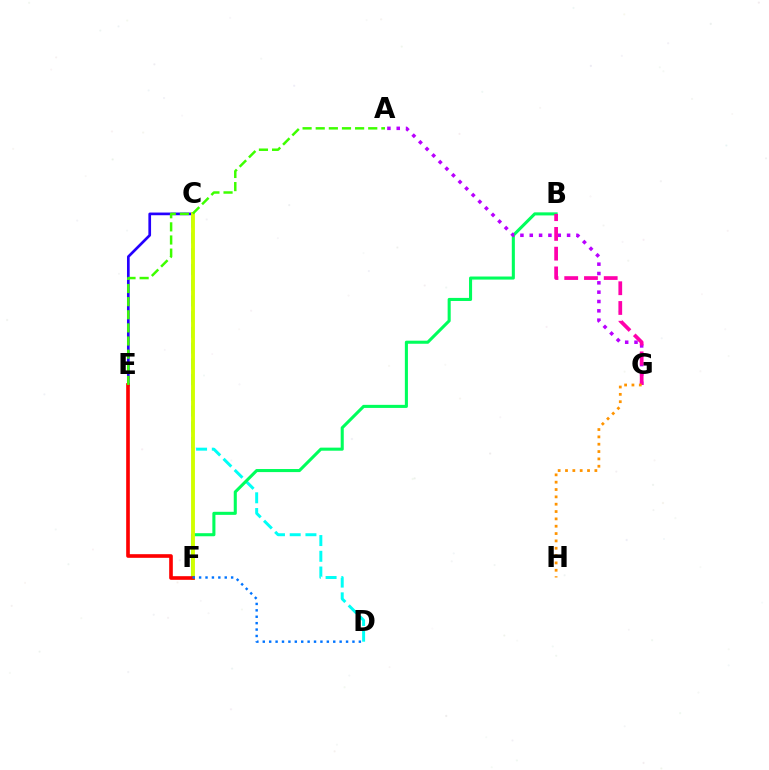{('C', 'E'): [{'color': '#2500ff', 'line_style': 'solid', 'thickness': 1.93}], ('C', 'D'): [{'color': '#00fff6', 'line_style': 'dashed', 'thickness': 2.14}], ('B', 'F'): [{'color': '#00ff5c', 'line_style': 'solid', 'thickness': 2.21}], ('C', 'F'): [{'color': '#d1ff00', 'line_style': 'solid', 'thickness': 2.78}], ('E', 'F'): [{'color': '#ff0000', 'line_style': 'solid', 'thickness': 2.62}], ('A', 'G'): [{'color': '#b900ff', 'line_style': 'dotted', 'thickness': 2.54}], ('A', 'E'): [{'color': '#3dff00', 'line_style': 'dashed', 'thickness': 1.78}], ('B', 'G'): [{'color': '#ff00ac', 'line_style': 'dashed', 'thickness': 2.68}], ('G', 'H'): [{'color': '#ff9400', 'line_style': 'dotted', 'thickness': 1.99}], ('D', 'F'): [{'color': '#0074ff', 'line_style': 'dotted', 'thickness': 1.74}]}